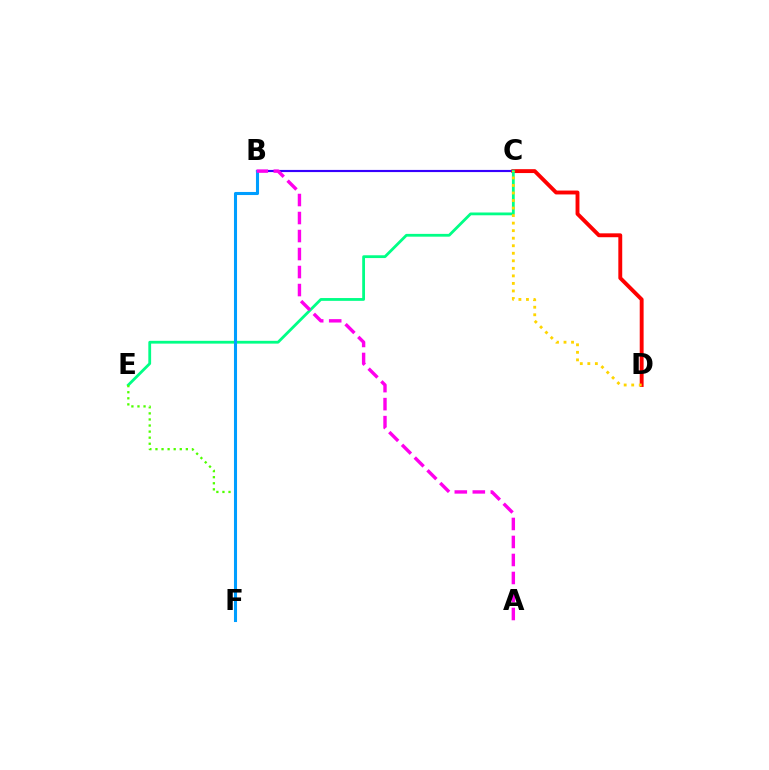{('B', 'C'): [{'color': '#3700ff', 'line_style': 'solid', 'thickness': 1.55}], ('C', 'D'): [{'color': '#ff0000', 'line_style': 'solid', 'thickness': 2.8}, {'color': '#ffd500', 'line_style': 'dotted', 'thickness': 2.05}], ('C', 'E'): [{'color': '#00ff86', 'line_style': 'solid', 'thickness': 2.01}], ('E', 'F'): [{'color': '#4fff00', 'line_style': 'dotted', 'thickness': 1.65}], ('B', 'F'): [{'color': '#009eff', 'line_style': 'solid', 'thickness': 2.21}], ('A', 'B'): [{'color': '#ff00ed', 'line_style': 'dashed', 'thickness': 2.45}]}